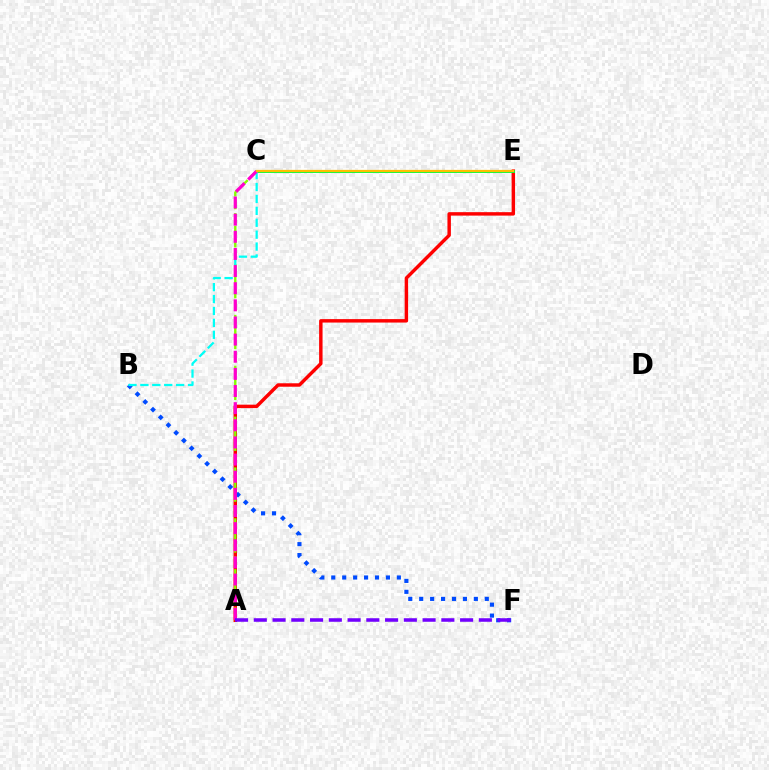{('A', 'E'): [{'color': '#ff0000', 'line_style': 'solid', 'thickness': 2.48}], ('A', 'C'): [{'color': '#84ff00', 'line_style': 'dashed', 'thickness': 1.73}, {'color': '#ff00cf', 'line_style': 'dashed', 'thickness': 2.33}], ('B', 'F'): [{'color': '#004bff', 'line_style': 'dotted', 'thickness': 2.97}], ('C', 'E'): [{'color': '#00ff39', 'line_style': 'solid', 'thickness': 2.1}, {'color': '#ffbd00', 'line_style': 'solid', 'thickness': 1.62}], ('B', 'C'): [{'color': '#00fff6', 'line_style': 'dashed', 'thickness': 1.62}], ('A', 'F'): [{'color': '#7200ff', 'line_style': 'dashed', 'thickness': 2.55}]}